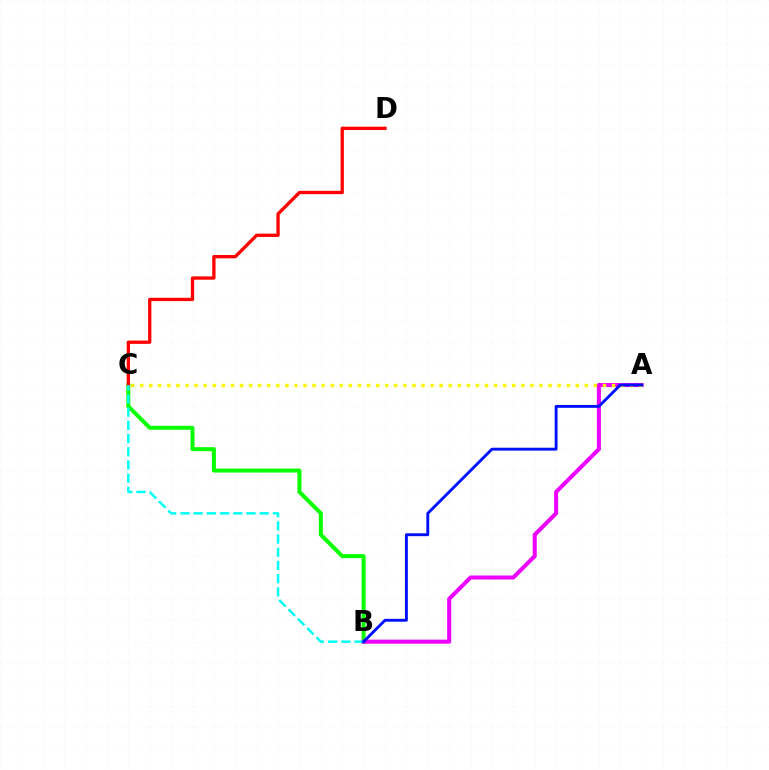{('B', 'C'): [{'color': '#08ff00', 'line_style': 'solid', 'thickness': 2.88}, {'color': '#00fff6', 'line_style': 'dashed', 'thickness': 1.79}], ('A', 'B'): [{'color': '#ee00ff', 'line_style': 'solid', 'thickness': 2.91}, {'color': '#0010ff', 'line_style': 'solid', 'thickness': 2.08}], ('A', 'C'): [{'color': '#fcf500', 'line_style': 'dotted', 'thickness': 2.47}], ('C', 'D'): [{'color': '#ff0000', 'line_style': 'solid', 'thickness': 2.37}]}